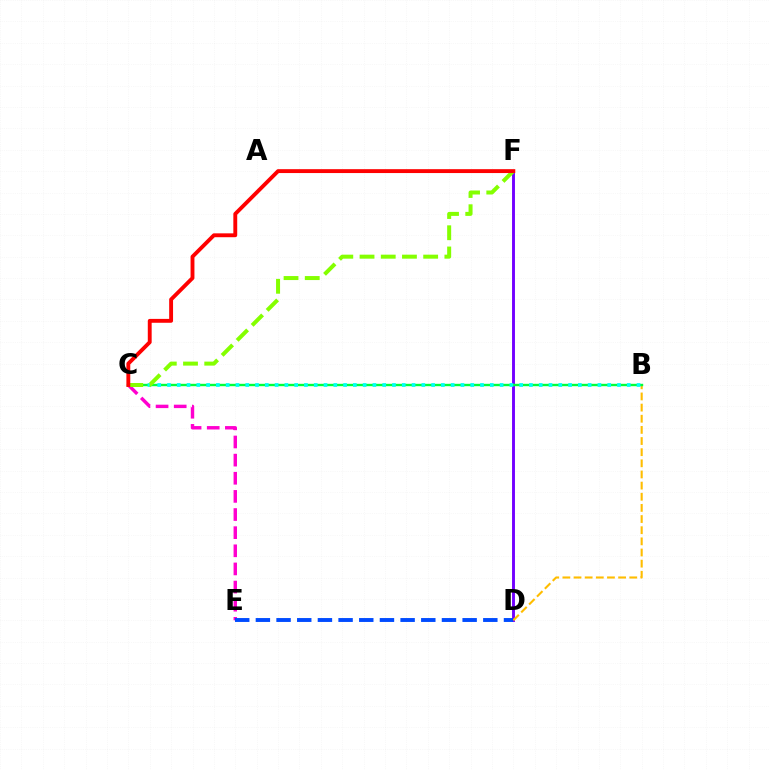{('D', 'F'): [{'color': '#7200ff', 'line_style': 'solid', 'thickness': 2.09}], ('B', 'D'): [{'color': '#ffbd00', 'line_style': 'dashed', 'thickness': 1.51}], ('C', 'E'): [{'color': '#ff00cf', 'line_style': 'dashed', 'thickness': 2.46}], ('B', 'C'): [{'color': '#00ff39', 'line_style': 'solid', 'thickness': 1.72}, {'color': '#00fff6', 'line_style': 'dotted', 'thickness': 2.66}], ('C', 'F'): [{'color': '#84ff00', 'line_style': 'dashed', 'thickness': 2.88}, {'color': '#ff0000', 'line_style': 'solid', 'thickness': 2.79}], ('D', 'E'): [{'color': '#004bff', 'line_style': 'dashed', 'thickness': 2.81}]}